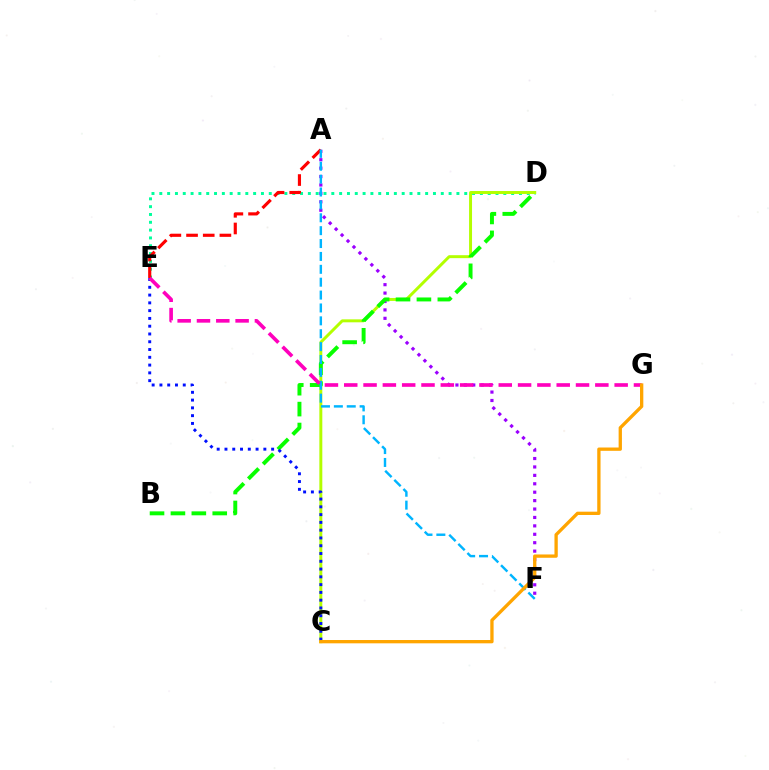{('D', 'E'): [{'color': '#00ff9d', 'line_style': 'dotted', 'thickness': 2.12}], ('A', 'F'): [{'color': '#9b00ff', 'line_style': 'dotted', 'thickness': 2.29}, {'color': '#00b5ff', 'line_style': 'dashed', 'thickness': 1.75}], ('C', 'D'): [{'color': '#b3ff00', 'line_style': 'solid', 'thickness': 2.13}], ('B', 'D'): [{'color': '#08ff00', 'line_style': 'dashed', 'thickness': 2.84}], ('A', 'E'): [{'color': '#ff0000', 'line_style': 'dashed', 'thickness': 2.27}], ('C', 'E'): [{'color': '#0010ff', 'line_style': 'dotted', 'thickness': 2.11}], ('E', 'G'): [{'color': '#ff00bd', 'line_style': 'dashed', 'thickness': 2.62}], ('C', 'G'): [{'color': '#ffa500', 'line_style': 'solid', 'thickness': 2.38}]}